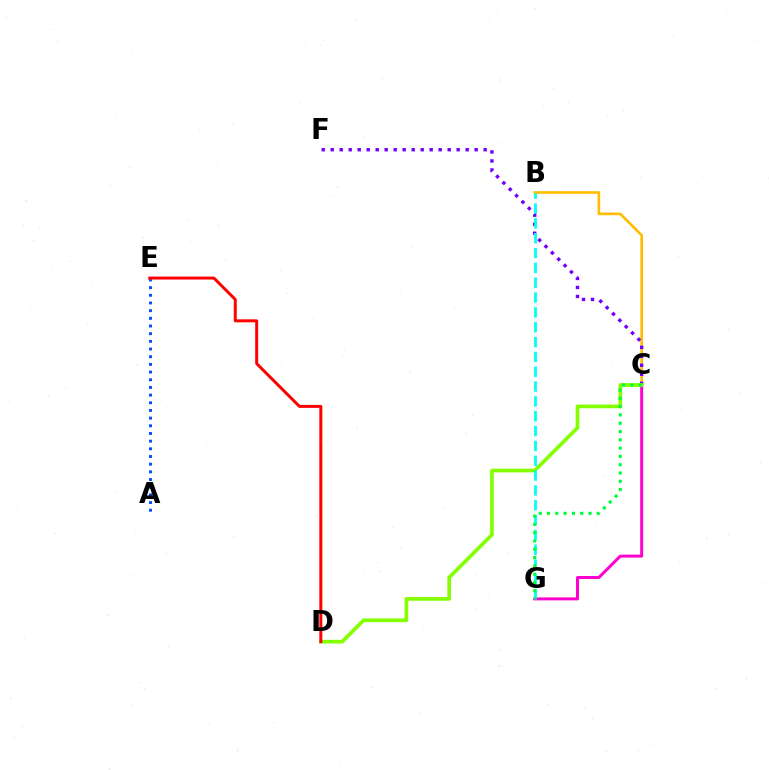{('B', 'C'): [{'color': '#ffbd00', 'line_style': 'solid', 'thickness': 1.92}], ('C', 'F'): [{'color': '#7200ff', 'line_style': 'dotted', 'thickness': 2.44}], ('C', 'G'): [{'color': '#ff00cf', 'line_style': 'solid', 'thickness': 2.14}, {'color': '#00ff39', 'line_style': 'dotted', 'thickness': 2.25}], ('C', 'D'): [{'color': '#84ff00', 'line_style': 'solid', 'thickness': 2.65}], ('A', 'E'): [{'color': '#004bff', 'line_style': 'dotted', 'thickness': 2.09}], ('D', 'E'): [{'color': '#ff0000', 'line_style': 'solid', 'thickness': 2.14}], ('B', 'G'): [{'color': '#00fff6', 'line_style': 'dashed', 'thickness': 2.02}]}